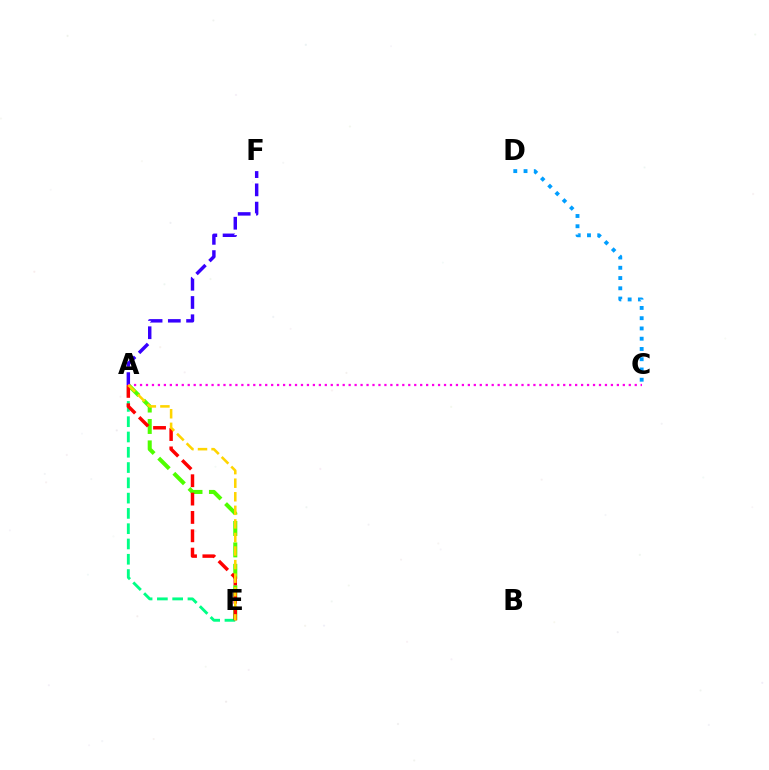{('A', 'E'): [{'color': '#4fff00', 'line_style': 'dashed', 'thickness': 2.91}, {'color': '#00ff86', 'line_style': 'dashed', 'thickness': 2.08}, {'color': '#ff0000', 'line_style': 'dashed', 'thickness': 2.49}, {'color': '#ffd500', 'line_style': 'dashed', 'thickness': 1.84}], ('C', 'D'): [{'color': '#009eff', 'line_style': 'dotted', 'thickness': 2.79}], ('A', 'F'): [{'color': '#3700ff', 'line_style': 'dashed', 'thickness': 2.48}], ('A', 'C'): [{'color': '#ff00ed', 'line_style': 'dotted', 'thickness': 1.62}]}